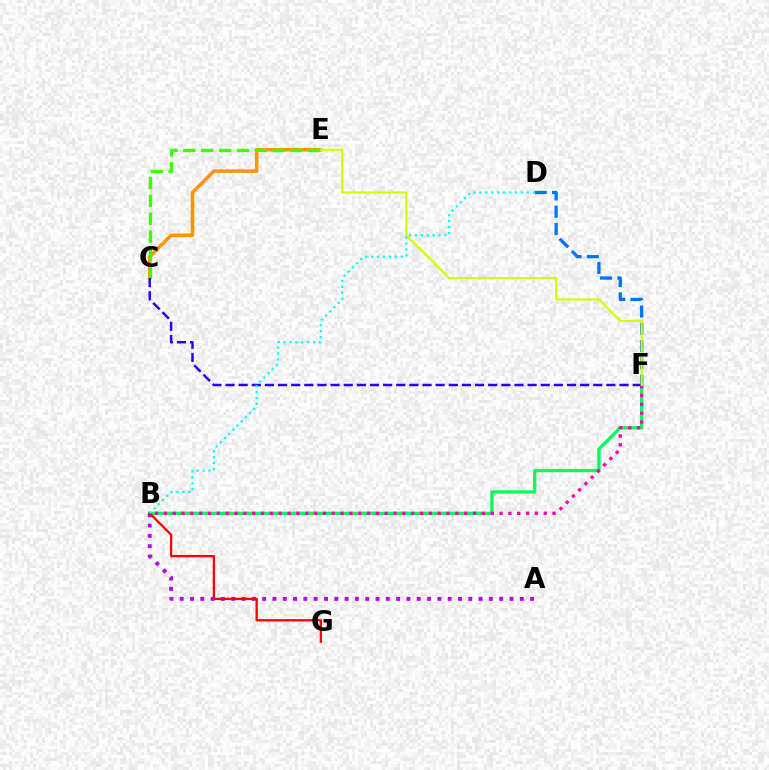{('D', 'F'): [{'color': '#0074ff', 'line_style': 'dashed', 'thickness': 2.35}], ('B', 'F'): [{'color': '#00ff5c', 'line_style': 'solid', 'thickness': 2.37}, {'color': '#ff00ac', 'line_style': 'dotted', 'thickness': 2.4}], ('A', 'B'): [{'color': '#b900ff', 'line_style': 'dotted', 'thickness': 2.8}], ('C', 'E'): [{'color': '#ff9400', 'line_style': 'solid', 'thickness': 2.53}, {'color': '#3dff00', 'line_style': 'dashed', 'thickness': 2.43}], ('B', 'G'): [{'color': '#ff0000', 'line_style': 'solid', 'thickness': 1.66}], ('C', 'F'): [{'color': '#2500ff', 'line_style': 'dashed', 'thickness': 1.78}], ('E', 'F'): [{'color': '#d1ff00', 'line_style': 'solid', 'thickness': 1.55}], ('B', 'D'): [{'color': '#00fff6', 'line_style': 'dotted', 'thickness': 1.61}]}